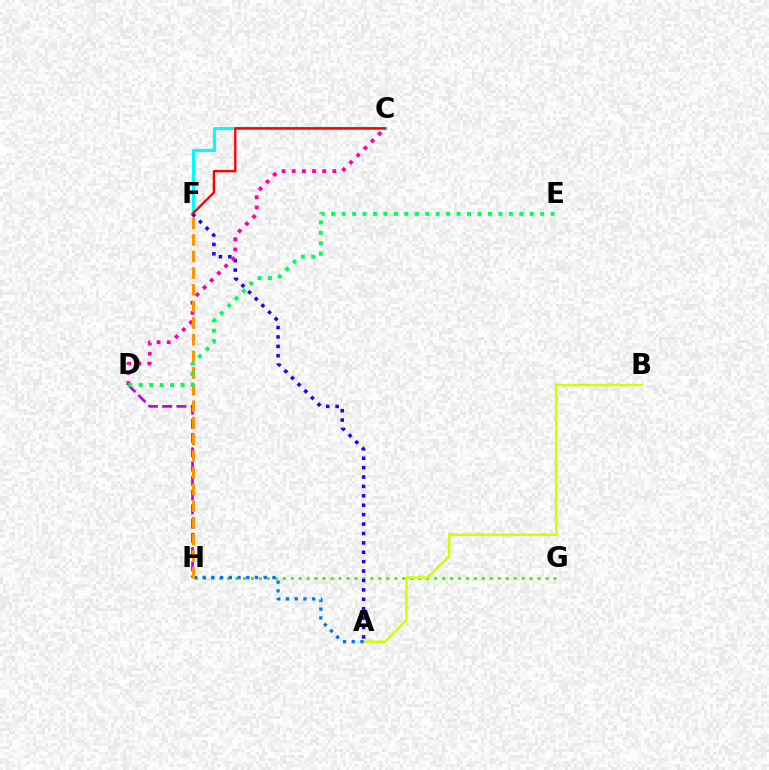{('G', 'H'): [{'color': '#3dff00', 'line_style': 'dotted', 'thickness': 2.16}], ('D', 'H'): [{'color': '#b900ff', 'line_style': 'dashed', 'thickness': 1.94}], ('C', 'F'): [{'color': '#00fff6', 'line_style': 'solid', 'thickness': 2.28}, {'color': '#ff0000', 'line_style': 'solid', 'thickness': 1.68}], ('A', 'F'): [{'color': '#2500ff', 'line_style': 'dotted', 'thickness': 2.55}], ('C', 'D'): [{'color': '#ff00ac', 'line_style': 'dotted', 'thickness': 2.76}], ('A', 'B'): [{'color': '#d1ff00', 'line_style': 'solid', 'thickness': 1.79}], ('A', 'H'): [{'color': '#0074ff', 'line_style': 'dotted', 'thickness': 2.37}], ('F', 'H'): [{'color': '#ff9400', 'line_style': 'dashed', 'thickness': 2.26}], ('D', 'E'): [{'color': '#00ff5c', 'line_style': 'dotted', 'thickness': 2.84}]}